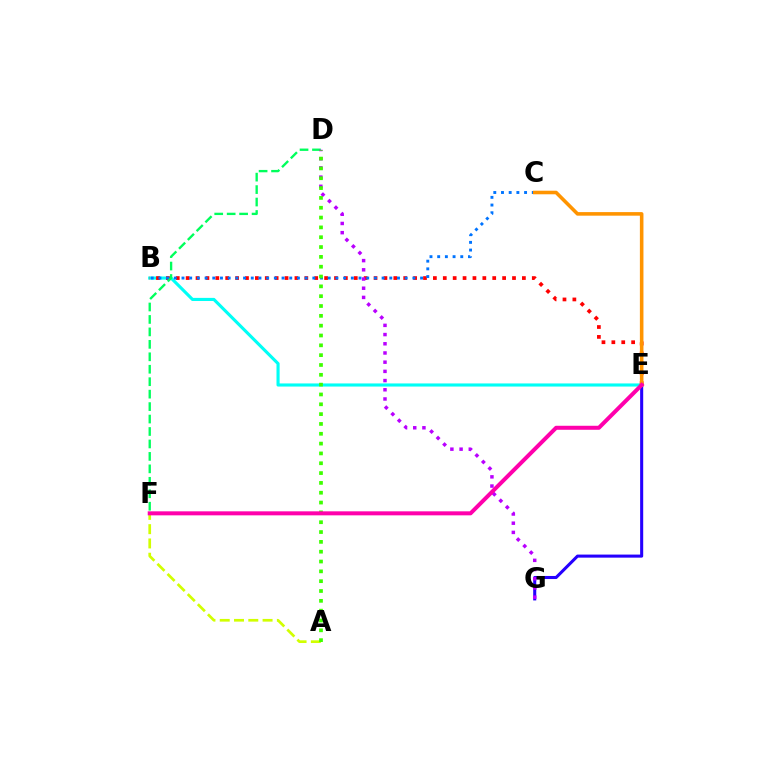{('E', 'G'): [{'color': '#2500ff', 'line_style': 'solid', 'thickness': 2.21}], ('A', 'F'): [{'color': '#d1ff00', 'line_style': 'dashed', 'thickness': 1.94}], ('B', 'E'): [{'color': '#00fff6', 'line_style': 'solid', 'thickness': 2.24}, {'color': '#ff0000', 'line_style': 'dotted', 'thickness': 2.69}], ('B', 'C'): [{'color': '#0074ff', 'line_style': 'dotted', 'thickness': 2.09}], ('D', 'F'): [{'color': '#00ff5c', 'line_style': 'dashed', 'thickness': 1.69}], ('C', 'E'): [{'color': '#ff9400', 'line_style': 'solid', 'thickness': 2.57}], ('D', 'G'): [{'color': '#b900ff', 'line_style': 'dotted', 'thickness': 2.5}], ('A', 'D'): [{'color': '#3dff00', 'line_style': 'dotted', 'thickness': 2.67}], ('E', 'F'): [{'color': '#ff00ac', 'line_style': 'solid', 'thickness': 2.89}]}